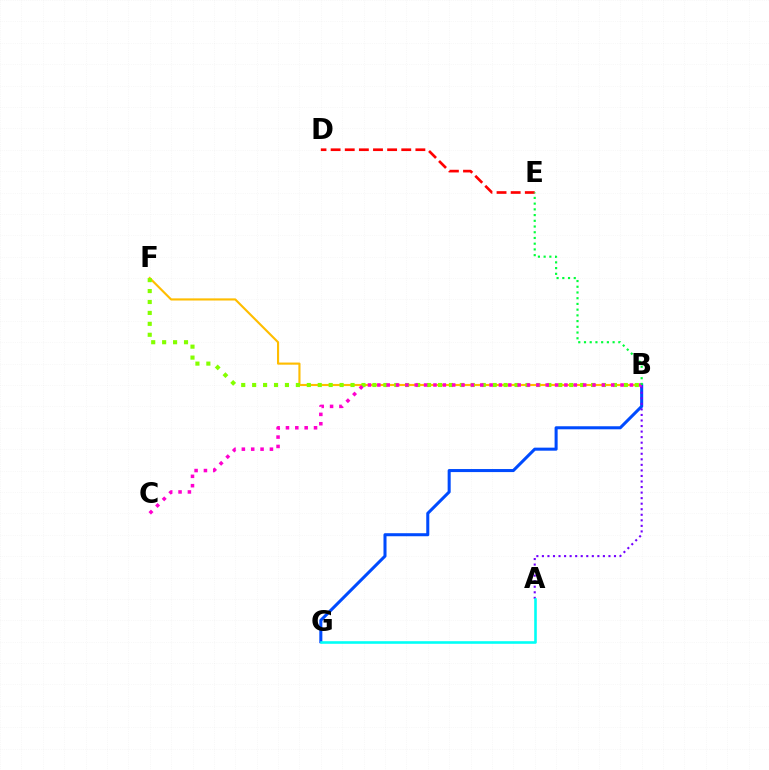{('D', 'E'): [{'color': '#ff0000', 'line_style': 'dashed', 'thickness': 1.92}], ('B', 'F'): [{'color': '#ffbd00', 'line_style': 'solid', 'thickness': 1.54}, {'color': '#84ff00', 'line_style': 'dotted', 'thickness': 2.97}], ('B', 'G'): [{'color': '#004bff', 'line_style': 'solid', 'thickness': 2.19}], ('A', 'B'): [{'color': '#7200ff', 'line_style': 'dotted', 'thickness': 1.51}], ('A', 'G'): [{'color': '#00fff6', 'line_style': 'solid', 'thickness': 1.86}], ('B', 'C'): [{'color': '#ff00cf', 'line_style': 'dotted', 'thickness': 2.54}], ('B', 'E'): [{'color': '#00ff39', 'line_style': 'dotted', 'thickness': 1.55}]}